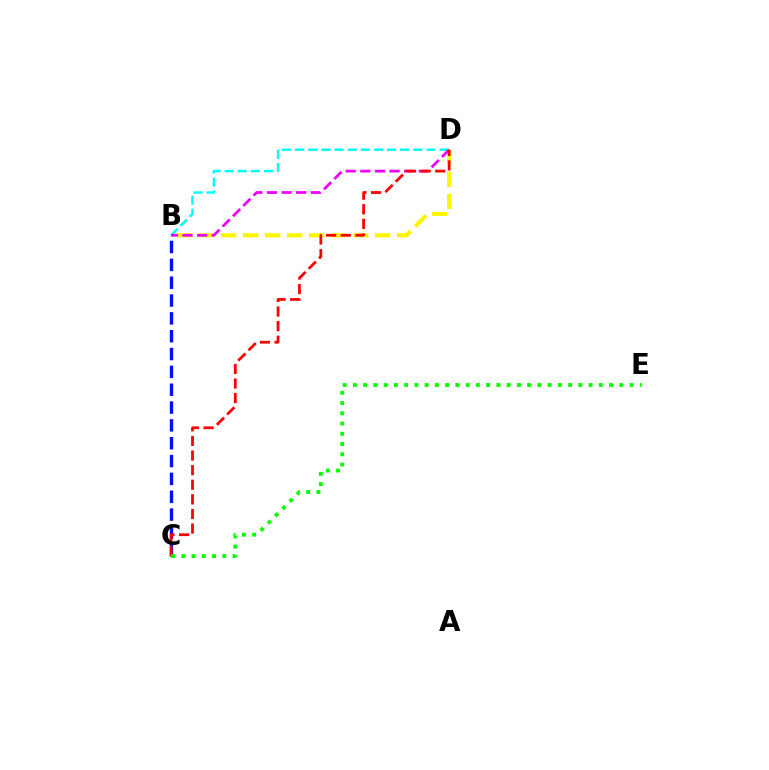{('B', 'D'): [{'color': '#00fff6', 'line_style': 'dashed', 'thickness': 1.78}, {'color': '#fcf500', 'line_style': 'dashed', 'thickness': 2.99}, {'color': '#ee00ff', 'line_style': 'dashed', 'thickness': 1.98}], ('B', 'C'): [{'color': '#0010ff', 'line_style': 'dashed', 'thickness': 2.42}], ('C', 'D'): [{'color': '#ff0000', 'line_style': 'dashed', 'thickness': 1.98}], ('C', 'E'): [{'color': '#08ff00', 'line_style': 'dotted', 'thickness': 2.78}]}